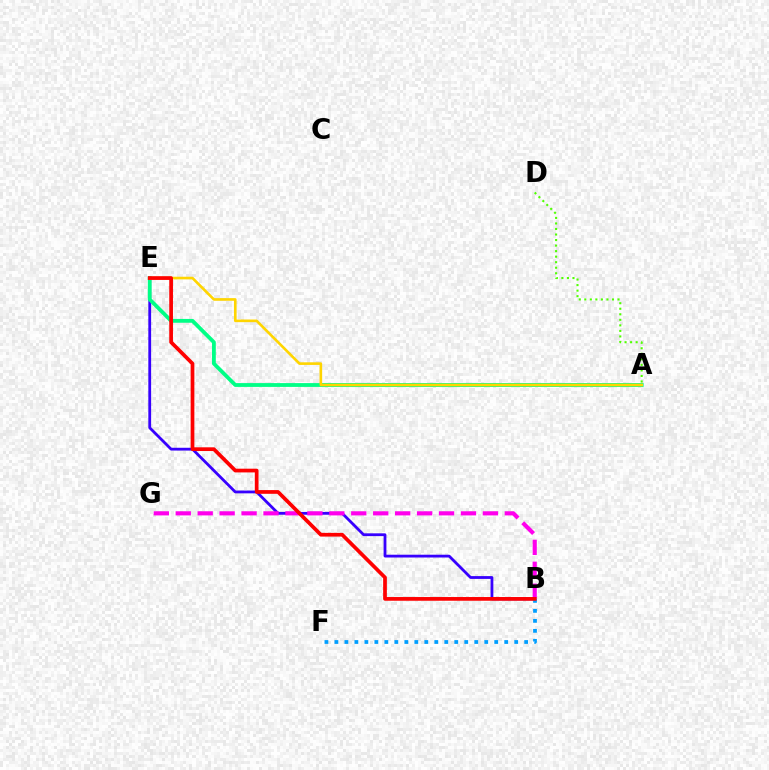{('B', 'E'): [{'color': '#3700ff', 'line_style': 'solid', 'thickness': 2.01}, {'color': '#ff0000', 'line_style': 'solid', 'thickness': 2.68}], ('B', 'F'): [{'color': '#009eff', 'line_style': 'dotted', 'thickness': 2.71}], ('B', 'G'): [{'color': '#ff00ed', 'line_style': 'dashed', 'thickness': 2.98}], ('A', 'E'): [{'color': '#00ff86', 'line_style': 'solid', 'thickness': 2.75}, {'color': '#ffd500', 'line_style': 'solid', 'thickness': 1.9}], ('A', 'D'): [{'color': '#4fff00', 'line_style': 'dotted', 'thickness': 1.5}]}